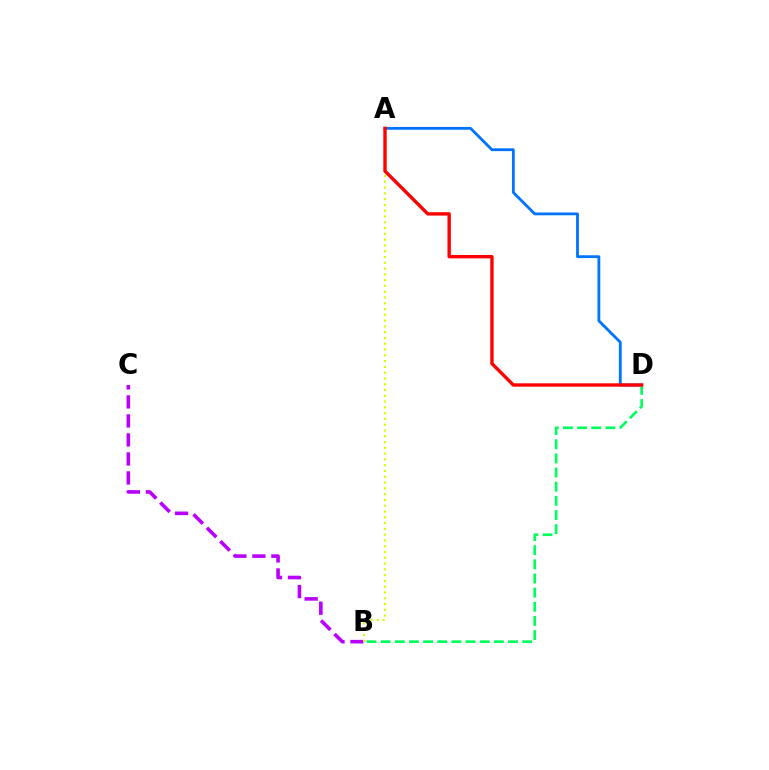{('B', 'C'): [{'color': '#b900ff', 'line_style': 'dashed', 'thickness': 2.58}], ('A', 'D'): [{'color': '#0074ff', 'line_style': 'solid', 'thickness': 2.02}, {'color': '#ff0000', 'line_style': 'solid', 'thickness': 2.42}], ('A', 'B'): [{'color': '#d1ff00', 'line_style': 'dotted', 'thickness': 1.57}], ('B', 'D'): [{'color': '#00ff5c', 'line_style': 'dashed', 'thickness': 1.92}]}